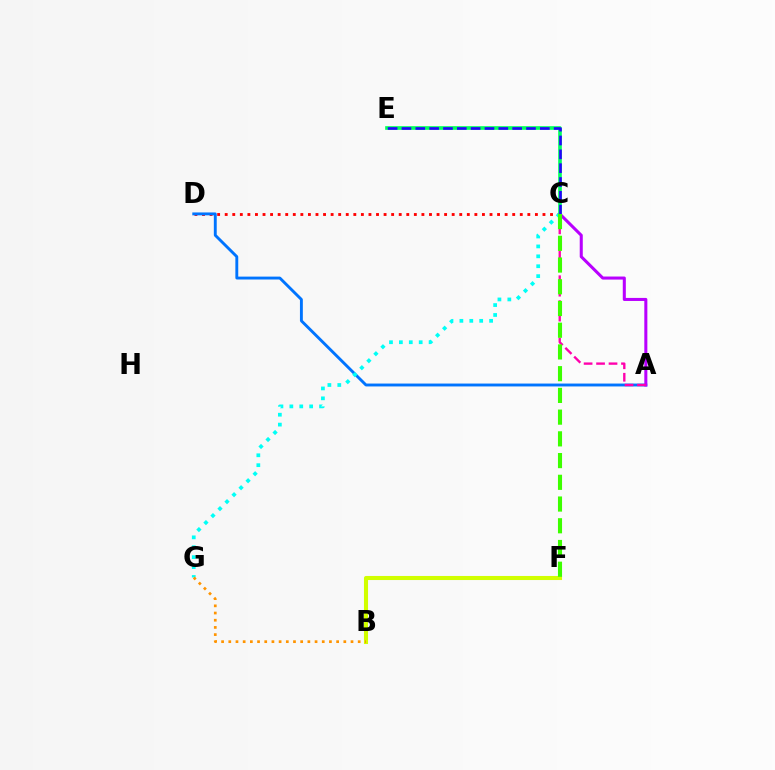{('C', 'D'): [{'color': '#ff0000', 'line_style': 'dotted', 'thickness': 2.06}], ('A', 'D'): [{'color': '#0074ff', 'line_style': 'solid', 'thickness': 2.08}], ('C', 'G'): [{'color': '#00fff6', 'line_style': 'dotted', 'thickness': 2.69}], ('A', 'C'): [{'color': '#b900ff', 'line_style': 'solid', 'thickness': 2.19}, {'color': '#ff00ac', 'line_style': 'dashed', 'thickness': 1.69}], ('B', 'F'): [{'color': '#d1ff00', 'line_style': 'solid', 'thickness': 2.93}], ('C', 'E'): [{'color': '#00ff5c', 'line_style': 'solid', 'thickness': 2.63}, {'color': '#2500ff', 'line_style': 'dashed', 'thickness': 1.88}], ('B', 'G'): [{'color': '#ff9400', 'line_style': 'dotted', 'thickness': 1.95}], ('C', 'F'): [{'color': '#3dff00', 'line_style': 'dashed', 'thickness': 2.95}]}